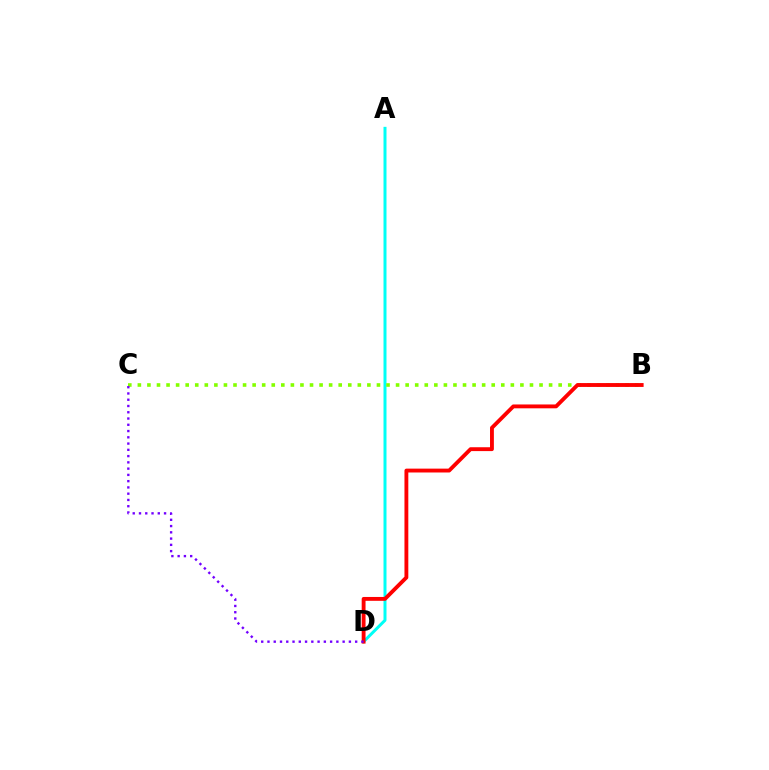{('A', 'D'): [{'color': '#00fff6', 'line_style': 'solid', 'thickness': 2.15}], ('B', 'C'): [{'color': '#84ff00', 'line_style': 'dotted', 'thickness': 2.6}], ('B', 'D'): [{'color': '#ff0000', 'line_style': 'solid', 'thickness': 2.78}], ('C', 'D'): [{'color': '#7200ff', 'line_style': 'dotted', 'thickness': 1.7}]}